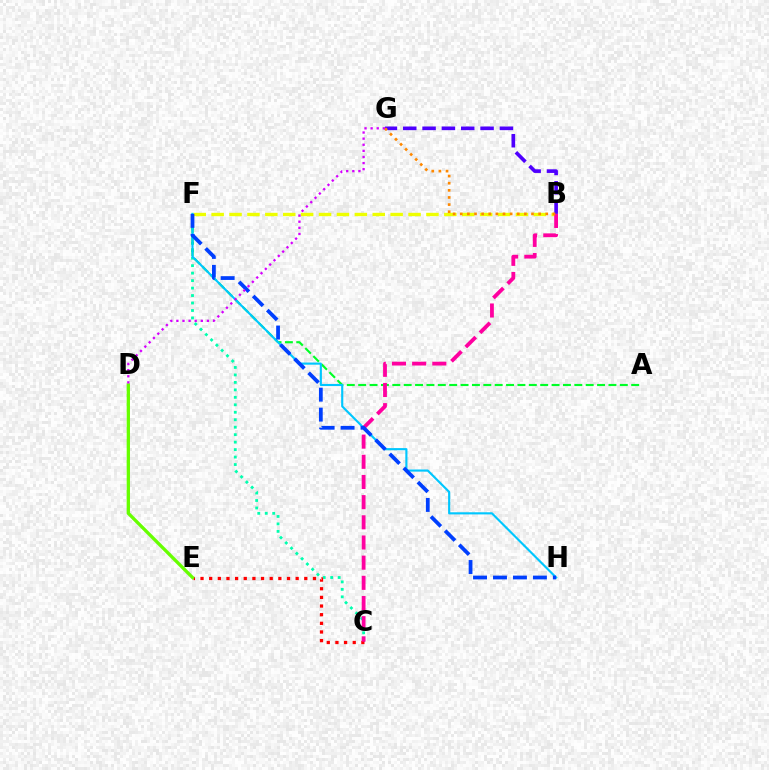{('B', 'F'): [{'color': '#eeff00', 'line_style': 'dashed', 'thickness': 2.43}], ('C', 'F'): [{'color': '#00ffaf', 'line_style': 'dotted', 'thickness': 2.03}], ('A', 'F'): [{'color': '#00ff27', 'line_style': 'dashed', 'thickness': 1.55}], ('B', 'G'): [{'color': '#4f00ff', 'line_style': 'dashed', 'thickness': 2.63}, {'color': '#ff8800', 'line_style': 'dotted', 'thickness': 1.94}], ('C', 'E'): [{'color': '#ff0000', 'line_style': 'dotted', 'thickness': 2.35}], ('F', 'H'): [{'color': '#00c7ff', 'line_style': 'solid', 'thickness': 1.54}, {'color': '#003fff', 'line_style': 'dashed', 'thickness': 2.71}], ('D', 'E'): [{'color': '#66ff00', 'line_style': 'solid', 'thickness': 2.37}], ('B', 'C'): [{'color': '#ff00a0', 'line_style': 'dashed', 'thickness': 2.74}], ('D', 'G'): [{'color': '#d600ff', 'line_style': 'dotted', 'thickness': 1.66}]}